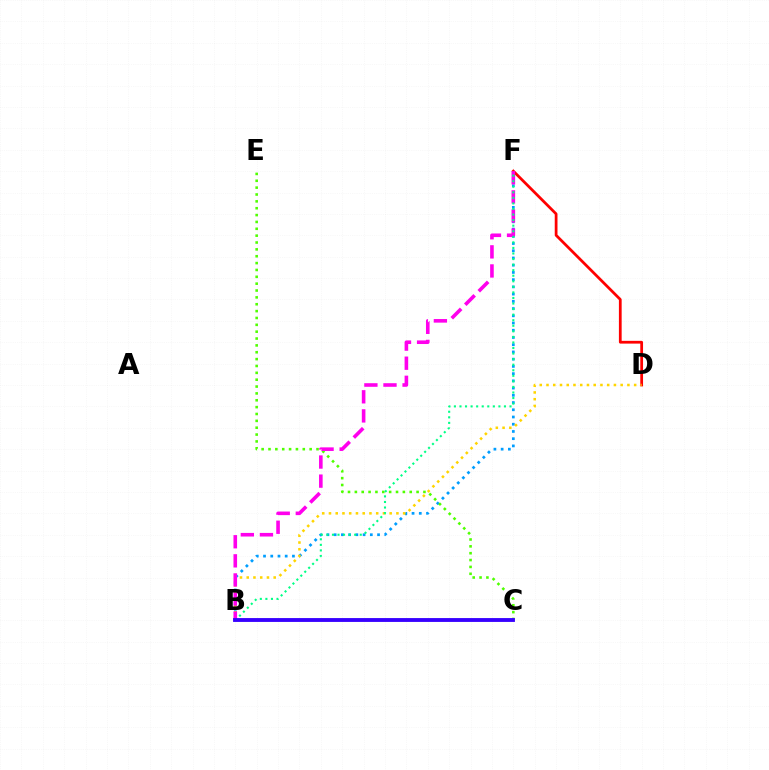{('B', 'F'): [{'color': '#009eff', 'line_style': 'dotted', 'thickness': 1.96}, {'color': '#ff00ed', 'line_style': 'dashed', 'thickness': 2.59}, {'color': '#00ff86', 'line_style': 'dotted', 'thickness': 1.51}], ('D', 'F'): [{'color': '#ff0000', 'line_style': 'solid', 'thickness': 1.98}], ('B', 'D'): [{'color': '#ffd500', 'line_style': 'dotted', 'thickness': 1.83}], ('C', 'E'): [{'color': '#4fff00', 'line_style': 'dotted', 'thickness': 1.86}], ('B', 'C'): [{'color': '#3700ff', 'line_style': 'solid', 'thickness': 2.78}]}